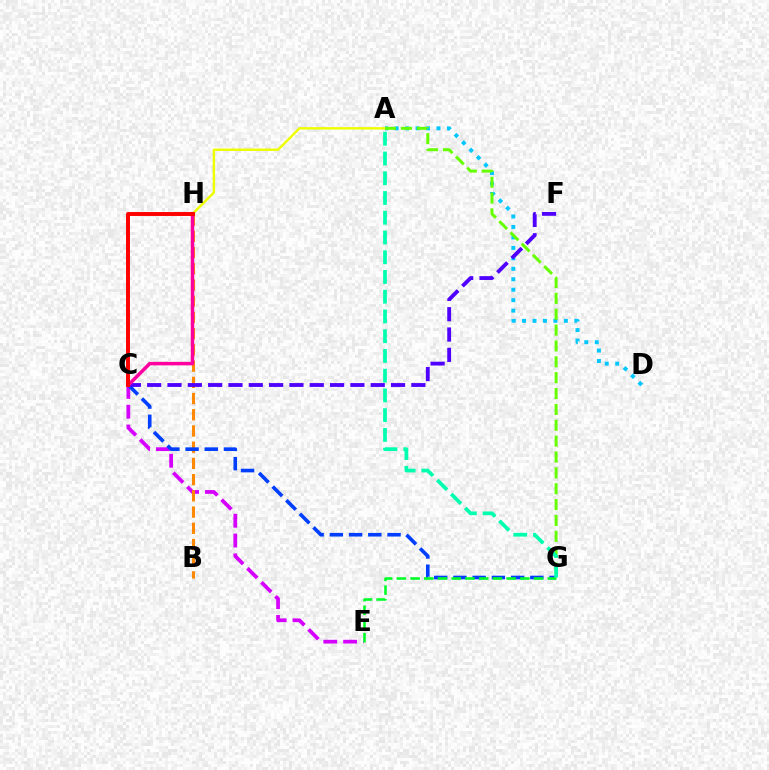{('C', 'E'): [{'color': '#d600ff', 'line_style': 'dashed', 'thickness': 2.69}], ('B', 'H'): [{'color': '#ff8800', 'line_style': 'dashed', 'thickness': 2.2}], ('A', 'H'): [{'color': '#eeff00', 'line_style': 'solid', 'thickness': 1.74}], ('A', 'D'): [{'color': '#00c7ff', 'line_style': 'dotted', 'thickness': 2.84}], ('A', 'G'): [{'color': '#66ff00', 'line_style': 'dashed', 'thickness': 2.15}, {'color': '#00ffaf', 'line_style': 'dashed', 'thickness': 2.68}], ('C', 'G'): [{'color': '#003fff', 'line_style': 'dashed', 'thickness': 2.61}], ('C', 'F'): [{'color': '#4f00ff', 'line_style': 'dashed', 'thickness': 2.76}], ('C', 'H'): [{'color': '#ff00a0', 'line_style': 'solid', 'thickness': 2.52}, {'color': '#ff0000', 'line_style': 'solid', 'thickness': 2.83}], ('E', 'G'): [{'color': '#00ff27', 'line_style': 'dashed', 'thickness': 1.86}]}